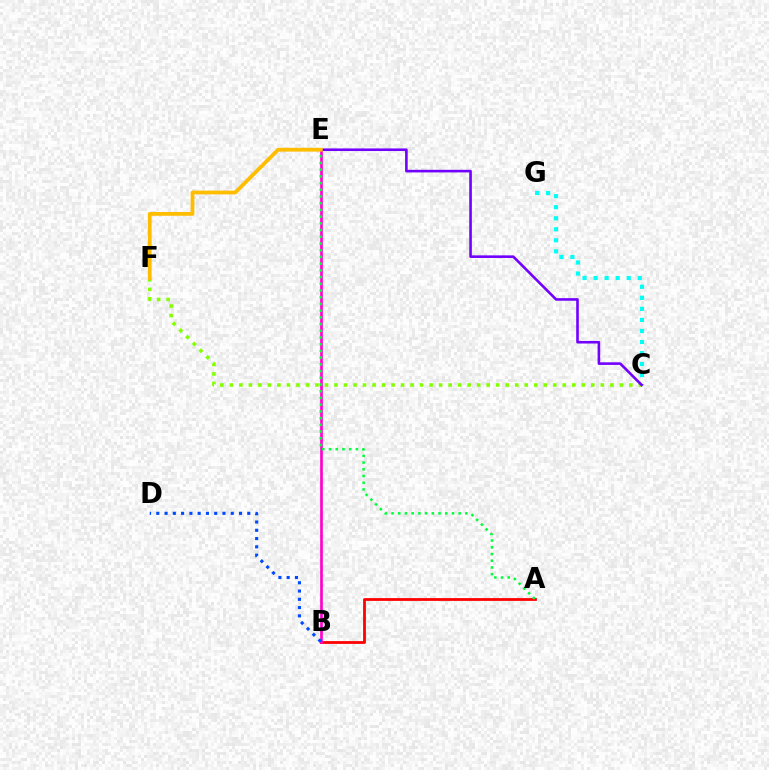{('A', 'B'): [{'color': '#ff0000', 'line_style': 'solid', 'thickness': 2.0}], ('B', 'E'): [{'color': '#ff00cf', 'line_style': 'solid', 'thickness': 1.92}], ('C', 'G'): [{'color': '#00fff6', 'line_style': 'dotted', 'thickness': 3.0}], ('C', 'F'): [{'color': '#84ff00', 'line_style': 'dotted', 'thickness': 2.58}], ('A', 'E'): [{'color': '#00ff39', 'line_style': 'dotted', 'thickness': 1.82}], ('C', 'E'): [{'color': '#7200ff', 'line_style': 'solid', 'thickness': 1.87}], ('E', 'F'): [{'color': '#ffbd00', 'line_style': 'solid', 'thickness': 2.72}], ('B', 'D'): [{'color': '#004bff', 'line_style': 'dotted', 'thickness': 2.25}]}